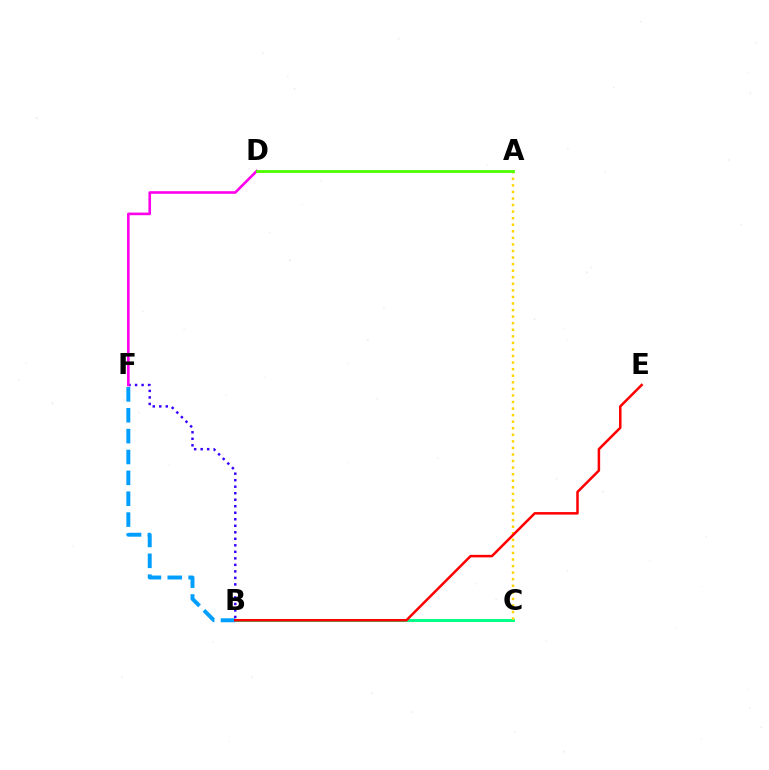{('B', 'C'): [{'color': '#00ff86', 'line_style': 'solid', 'thickness': 2.11}], ('A', 'C'): [{'color': '#ffd500', 'line_style': 'dotted', 'thickness': 1.78}], ('B', 'F'): [{'color': '#3700ff', 'line_style': 'dotted', 'thickness': 1.77}, {'color': '#009eff', 'line_style': 'dashed', 'thickness': 2.84}], ('D', 'F'): [{'color': '#ff00ed', 'line_style': 'solid', 'thickness': 1.88}], ('A', 'D'): [{'color': '#4fff00', 'line_style': 'solid', 'thickness': 2.04}], ('B', 'E'): [{'color': '#ff0000', 'line_style': 'solid', 'thickness': 1.81}]}